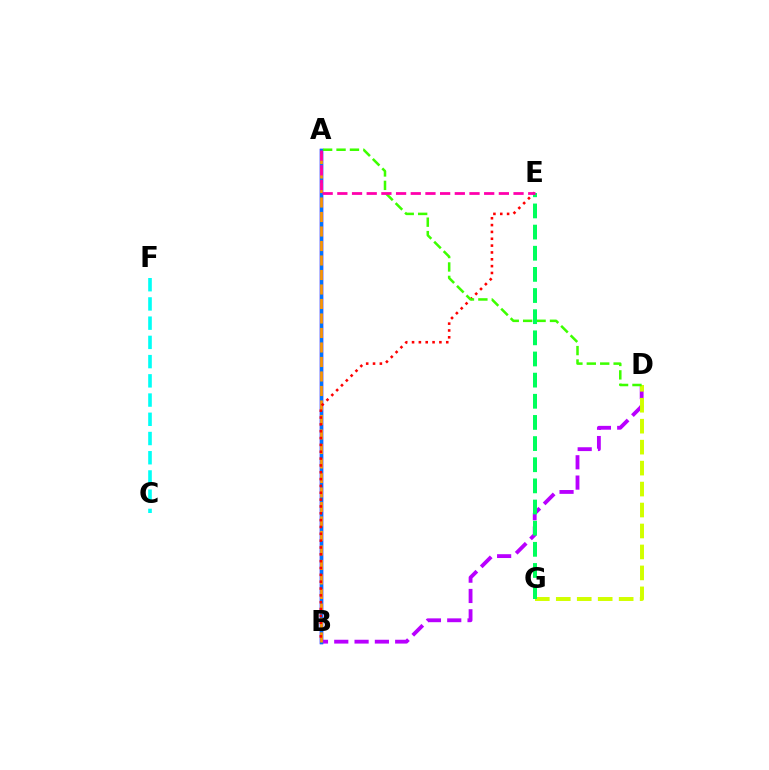{('C', 'F'): [{'color': '#00fff6', 'line_style': 'dashed', 'thickness': 2.61}], ('A', 'B'): [{'color': '#2500ff', 'line_style': 'solid', 'thickness': 2.51}, {'color': '#0074ff', 'line_style': 'solid', 'thickness': 2.3}, {'color': '#ff9400', 'line_style': 'dashed', 'thickness': 1.97}], ('B', 'D'): [{'color': '#b900ff', 'line_style': 'dashed', 'thickness': 2.76}], ('D', 'G'): [{'color': '#d1ff00', 'line_style': 'dashed', 'thickness': 2.85}], ('B', 'E'): [{'color': '#ff0000', 'line_style': 'dotted', 'thickness': 1.86}], ('A', 'D'): [{'color': '#3dff00', 'line_style': 'dashed', 'thickness': 1.82}], ('E', 'G'): [{'color': '#00ff5c', 'line_style': 'dashed', 'thickness': 2.87}], ('A', 'E'): [{'color': '#ff00ac', 'line_style': 'dashed', 'thickness': 1.99}]}